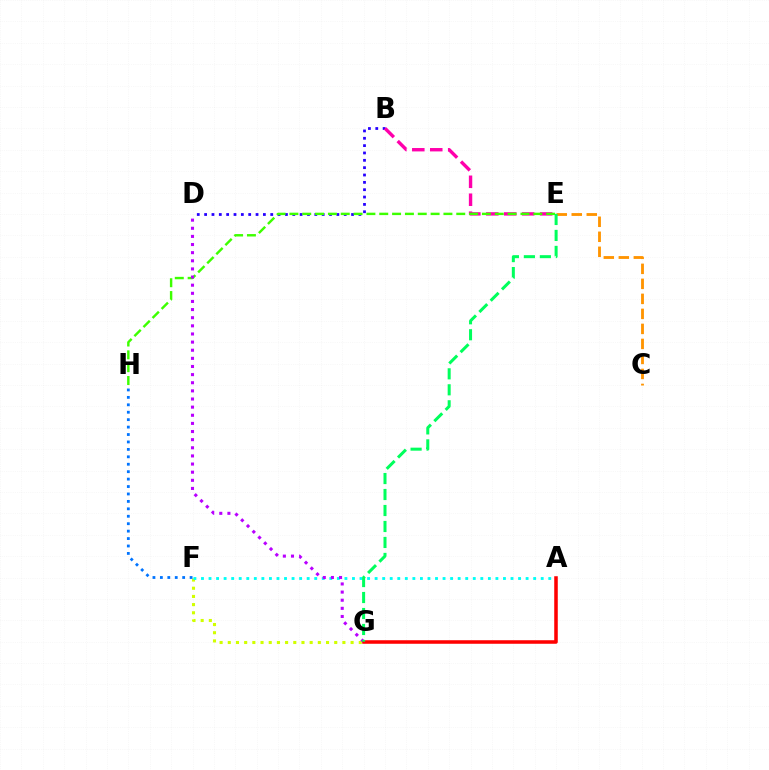{('B', 'D'): [{'color': '#2500ff', 'line_style': 'dotted', 'thickness': 2.0}], ('B', 'E'): [{'color': '#ff00ac', 'line_style': 'dashed', 'thickness': 2.44}], ('E', 'H'): [{'color': '#3dff00', 'line_style': 'dashed', 'thickness': 1.74}], ('F', 'G'): [{'color': '#d1ff00', 'line_style': 'dotted', 'thickness': 2.22}], ('F', 'H'): [{'color': '#0074ff', 'line_style': 'dotted', 'thickness': 2.02}], ('C', 'E'): [{'color': '#ff9400', 'line_style': 'dashed', 'thickness': 2.04}], ('A', 'F'): [{'color': '#00fff6', 'line_style': 'dotted', 'thickness': 2.05}], ('D', 'G'): [{'color': '#b900ff', 'line_style': 'dotted', 'thickness': 2.21}], ('A', 'G'): [{'color': '#ff0000', 'line_style': 'solid', 'thickness': 2.55}], ('E', 'G'): [{'color': '#00ff5c', 'line_style': 'dashed', 'thickness': 2.17}]}